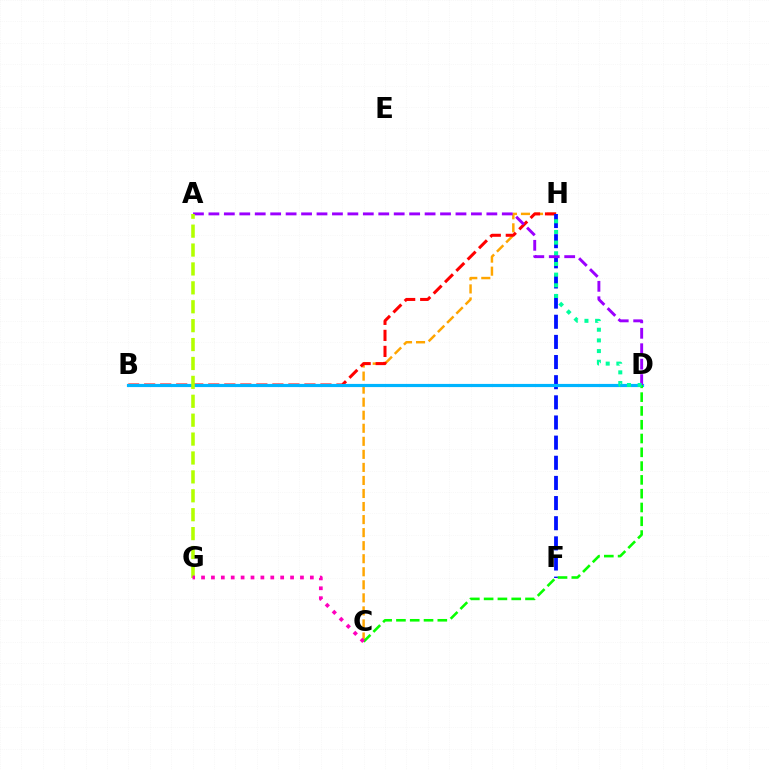{('C', 'H'): [{'color': '#ffa500', 'line_style': 'dashed', 'thickness': 1.77}], ('B', 'H'): [{'color': '#ff0000', 'line_style': 'dashed', 'thickness': 2.18}], ('F', 'H'): [{'color': '#0010ff', 'line_style': 'dashed', 'thickness': 2.74}], ('B', 'D'): [{'color': '#00b5ff', 'line_style': 'solid', 'thickness': 2.28}], ('A', 'D'): [{'color': '#9b00ff', 'line_style': 'dashed', 'thickness': 2.1}], ('C', 'D'): [{'color': '#08ff00', 'line_style': 'dashed', 'thickness': 1.87}], ('D', 'H'): [{'color': '#00ff9d', 'line_style': 'dotted', 'thickness': 2.9}], ('A', 'G'): [{'color': '#b3ff00', 'line_style': 'dashed', 'thickness': 2.57}], ('C', 'G'): [{'color': '#ff00bd', 'line_style': 'dotted', 'thickness': 2.69}]}